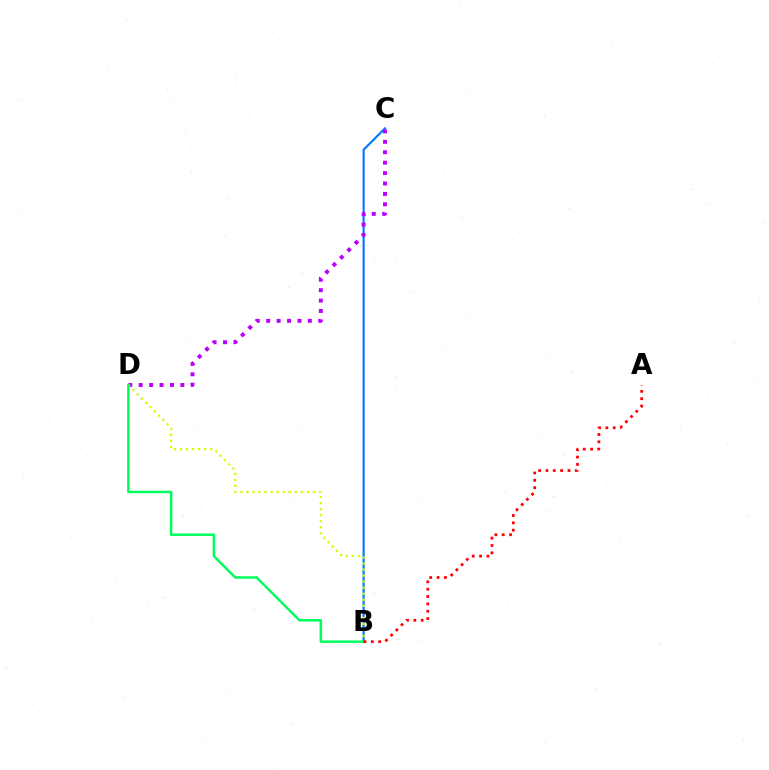{('B', 'C'): [{'color': '#0074ff', 'line_style': 'solid', 'thickness': 1.52}], ('C', 'D'): [{'color': '#b900ff', 'line_style': 'dotted', 'thickness': 2.83}], ('B', 'D'): [{'color': '#d1ff00', 'line_style': 'dotted', 'thickness': 1.64}, {'color': '#00ff5c', 'line_style': 'solid', 'thickness': 1.79}], ('A', 'B'): [{'color': '#ff0000', 'line_style': 'dotted', 'thickness': 1.99}]}